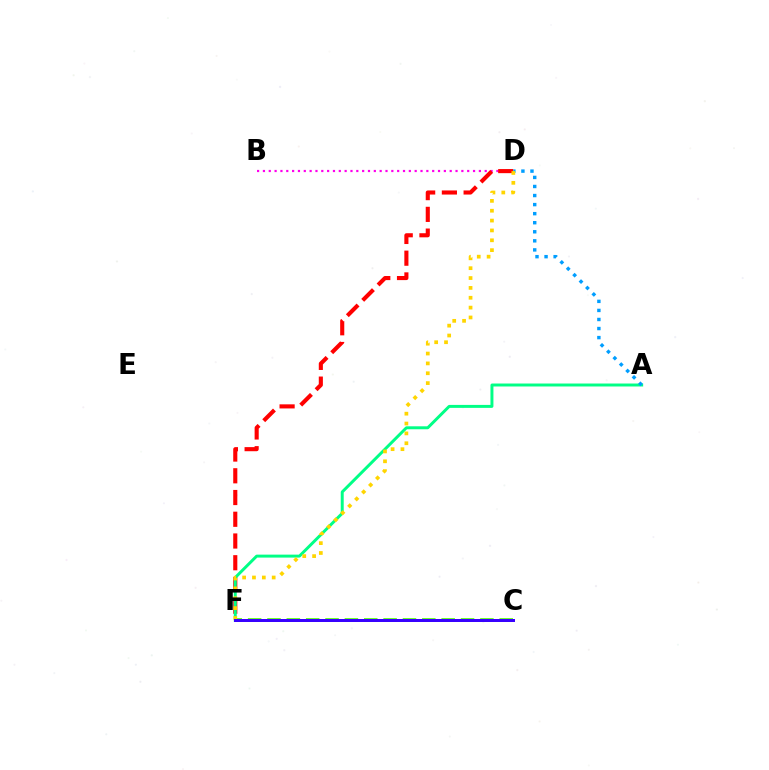{('B', 'D'): [{'color': '#ff00ed', 'line_style': 'dotted', 'thickness': 1.59}], ('D', 'F'): [{'color': '#ff0000', 'line_style': 'dashed', 'thickness': 2.95}, {'color': '#ffd500', 'line_style': 'dotted', 'thickness': 2.68}], ('A', 'F'): [{'color': '#00ff86', 'line_style': 'solid', 'thickness': 2.13}], ('A', 'D'): [{'color': '#009eff', 'line_style': 'dotted', 'thickness': 2.46}], ('C', 'F'): [{'color': '#4fff00', 'line_style': 'dashed', 'thickness': 2.63}, {'color': '#3700ff', 'line_style': 'solid', 'thickness': 2.15}]}